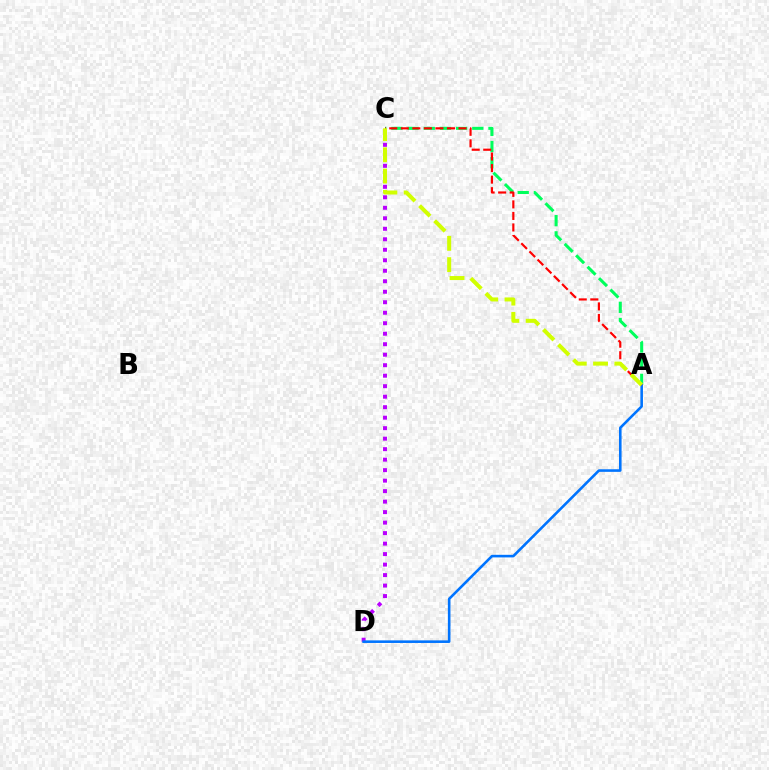{('C', 'D'): [{'color': '#b900ff', 'line_style': 'dotted', 'thickness': 2.85}], ('A', 'C'): [{'color': '#00ff5c', 'line_style': 'dashed', 'thickness': 2.2}, {'color': '#ff0000', 'line_style': 'dashed', 'thickness': 1.57}, {'color': '#d1ff00', 'line_style': 'dashed', 'thickness': 2.89}], ('A', 'D'): [{'color': '#0074ff', 'line_style': 'solid', 'thickness': 1.87}]}